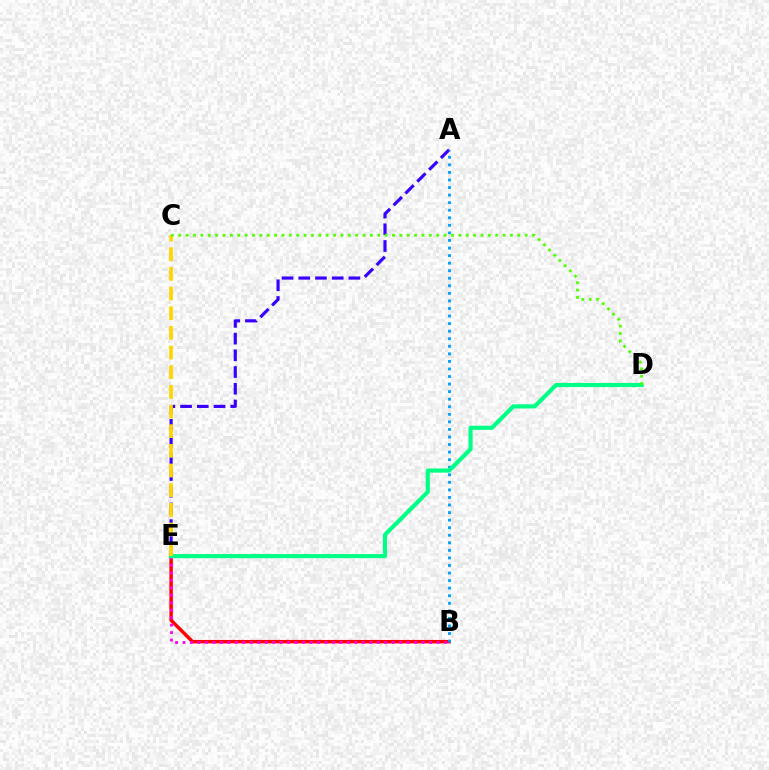{('B', 'E'): [{'color': '#ff0000', 'line_style': 'solid', 'thickness': 2.47}, {'color': '#ff00ed', 'line_style': 'dotted', 'thickness': 2.03}], ('A', 'E'): [{'color': '#3700ff', 'line_style': 'dashed', 'thickness': 2.27}], ('A', 'B'): [{'color': '#009eff', 'line_style': 'dotted', 'thickness': 2.05}], ('D', 'E'): [{'color': '#00ff86', 'line_style': 'solid', 'thickness': 2.99}], ('C', 'E'): [{'color': '#ffd500', 'line_style': 'dashed', 'thickness': 2.67}], ('C', 'D'): [{'color': '#4fff00', 'line_style': 'dotted', 'thickness': 2.0}]}